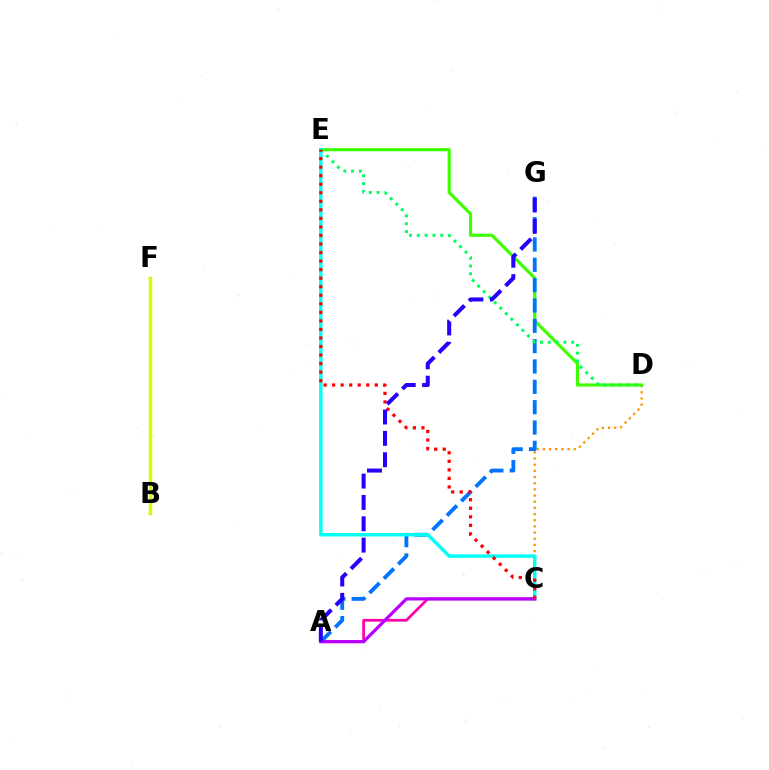{('C', 'D'): [{'color': '#ff9400', 'line_style': 'dotted', 'thickness': 1.68}], ('D', 'E'): [{'color': '#3dff00', 'line_style': 'solid', 'thickness': 2.27}, {'color': '#00ff5c', 'line_style': 'dotted', 'thickness': 2.13}], ('A', 'G'): [{'color': '#0074ff', 'line_style': 'dashed', 'thickness': 2.76}, {'color': '#2500ff', 'line_style': 'dashed', 'thickness': 2.9}], ('A', 'C'): [{'color': '#ff00ac', 'line_style': 'solid', 'thickness': 1.97}, {'color': '#b900ff', 'line_style': 'solid', 'thickness': 2.33}], ('C', 'E'): [{'color': '#00fff6', 'line_style': 'solid', 'thickness': 2.49}, {'color': '#ff0000', 'line_style': 'dotted', 'thickness': 2.32}], ('B', 'F'): [{'color': '#d1ff00', 'line_style': 'solid', 'thickness': 2.5}]}